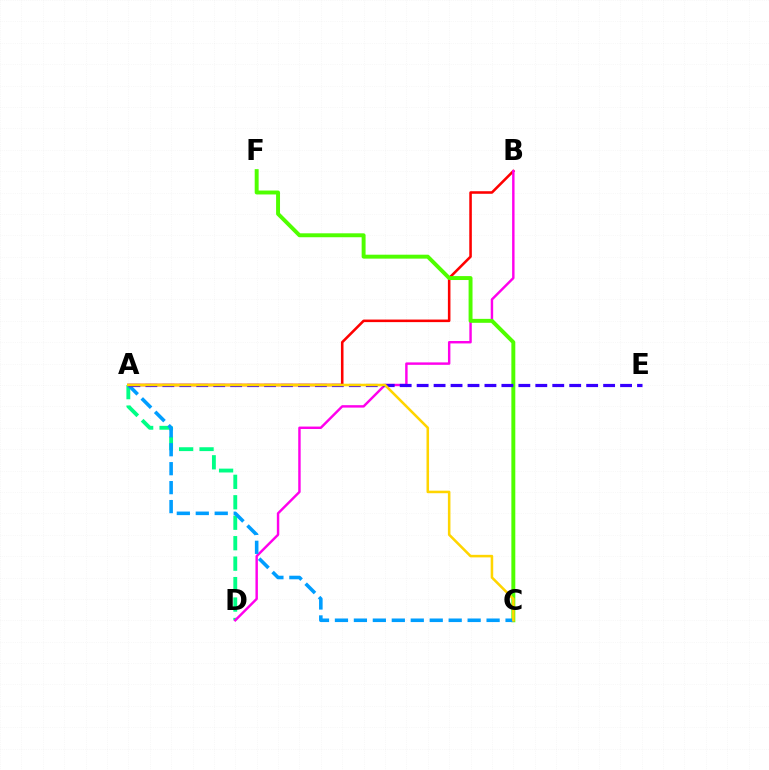{('A', 'D'): [{'color': '#00ff86', 'line_style': 'dashed', 'thickness': 2.78}], ('A', 'B'): [{'color': '#ff0000', 'line_style': 'solid', 'thickness': 1.84}], ('B', 'D'): [{'color': '#ff00ed', 'line_style': 'solid', 'thickness': 1.76}], ('C', 'F'): [{'color': '#4fff00', 'line_style': 'solid', 'thickness': 2.83}], ('A', 'C'): [{'color': '#009eff', 'line_style': 'dashed', 'thickness': 2.58}, {'color': '#ffd500', 'line_style': 'solid', 'thickness': 1.84}], ('A', 'E'): [{'color': '#3700ff', 'line_style': 'dashed', 'thickness': 2.3}]}